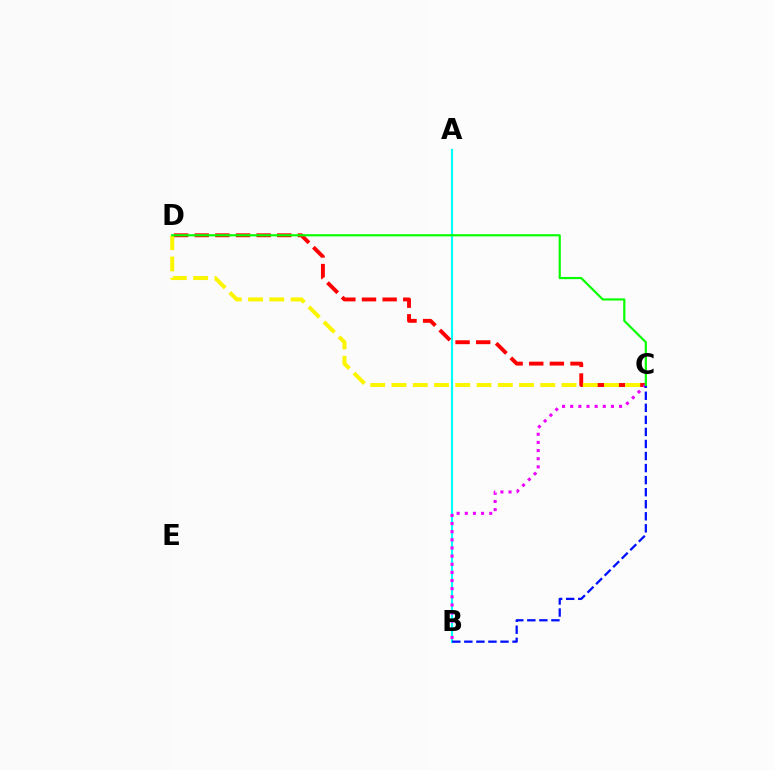{('A', 'B'): [{'color': '#00fff6', 'line_style': 'solid', 'thickness': 1.56}], ('C', 'D'): [{'color': '#ff0000', 'line_style': 'dashed', 'thickness': 2.8}, {'color': '#fcf500', 'line_style': 'dashed', 'thickness': 2.89}, {'color': '#08ff00', 'line_style': 'solid', 'thickness': 1.57}], ('B', 'C'): [{'color': '#ee00ff', 'line_style': 'dotted', 'thickness': 2.21}, {'color': '#0010ff', 'line_style': 'dashed', 'thickness': 1.64}]}